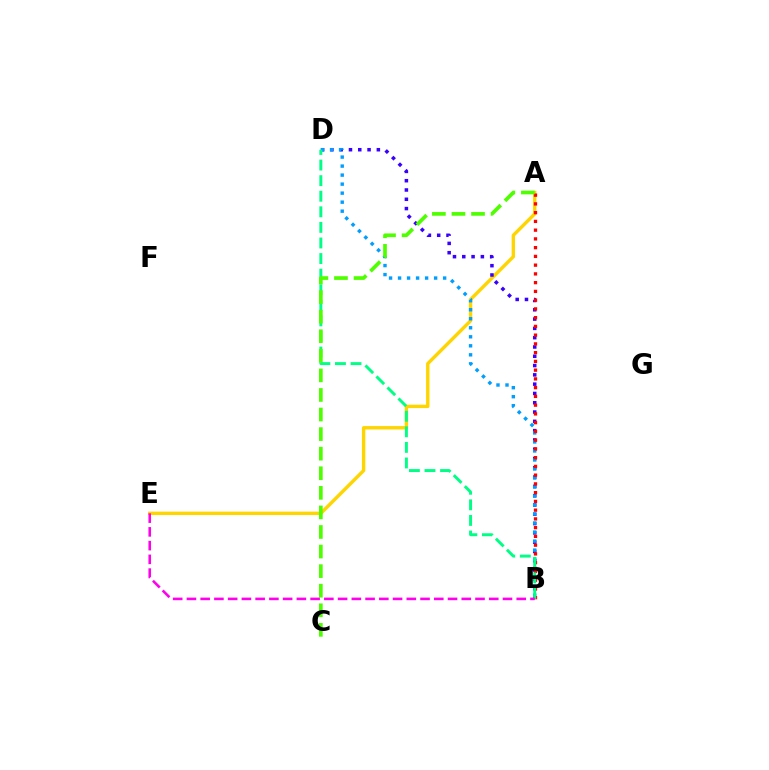{('A', 'E'): [{'color': '#ffd500', 'line_style': 'solid', 'thickness': 2.44}], ('B', 'D'): [{'color': '#3700ff', 'line_style': 'dotted', 'thickness': 2.53}, {'color': '#009eff', 'line_style': 'dotted', 'thickness': 2.45}, {'color': '#00ff86', 'line_style': 'dashed', 'thickness': 2.12}], ('A', 'B'): [{'color': '#ff0000', 'line_style': 'dotted', 'thickness': 2.38}], ('A', 'C'): [{'color': '#4fff00', 'line_style': 'dashed', 'thickness': 2.66}], ('B', 'E'): [{'color': '#ff00ed', 'line_style': 'dashed', 'thickness': 1.87}]}